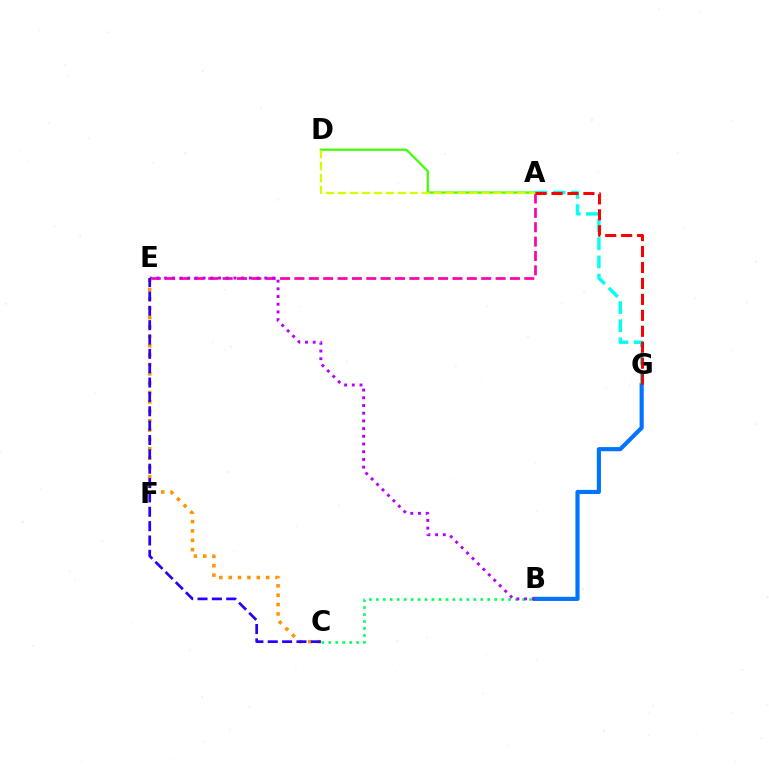{('B', 'G'): [{'color': '#0074ff', 'line_style': 'solid', 'thickness': 2.98}], ('A', 'D'): [{'color': '#3dff00', 'line_style': 'solid', 'thickness': 1.58}, {'color': '#d1ff00', 'line_style': 'dashed', 'thickness': 1.63}], ('B', 'C'): [{'color': '#00ff5c', 'line_style': 'dotted', 'thickness': 1.89}], ('A', 'E'): [{'color': '#ff00ac', 'line_style': 'dashed', 'thickness': 1.95}], ('B', 'E'): [{'color': '#b900ff', 'line_style': 'dotted', 'thickness': 2.09}], ('A', 'G'): [{'color': '#00fff6', 'line_style': 'dashed', 'thickness': 2.47}, {'color': '#ff0000', 'line_style': 'dashed', 'thickness': 2.17}], ('C', 'E'): [{'color': '#ff9400', 'line_style': 'dotted', 'thickness': 2.54}, {'color': '#2500ff', 'line_style': 'dashed', 'thickness': 1.95}]}